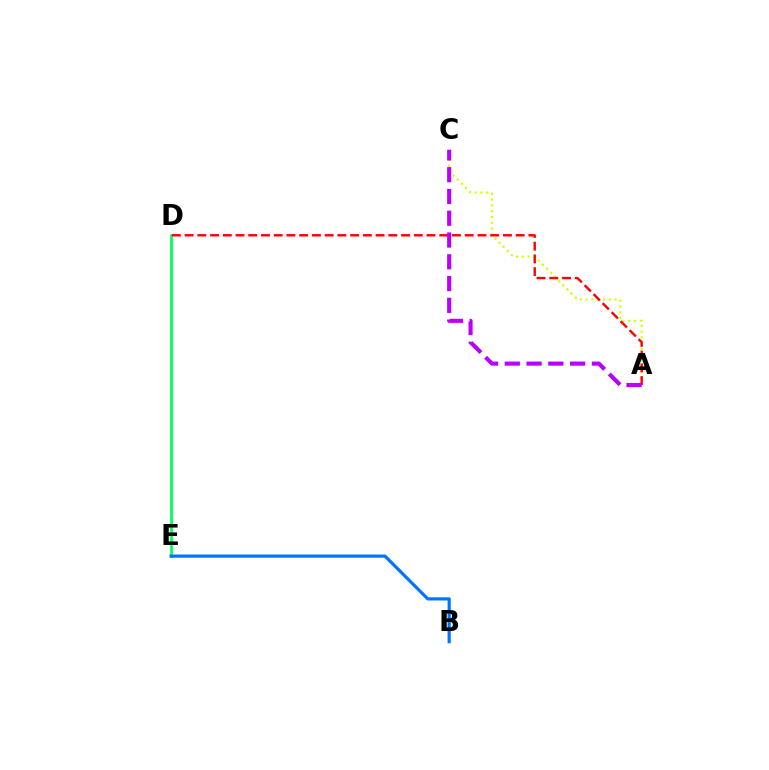{('A', 'C'): [{'color': '#d1ff00', 'line_style': 'dotted', 'thickness': 1.58}, {'color': '#b900ff', 'line_style': 'dashed', 'thickness': 2.96}], ('D', 'E'): [{'color': '#00ff5c', 'line_style': 'solid', 'thickness': 1.98}], ('B', 'E'): [{'color': '#0074ff', 'line_style': 'solid', 'thickness': 2.29}], ('A', 'D'): [{'color': '#ff0000', 'line_style': 'dashed', 'thickness': 1.73}]}